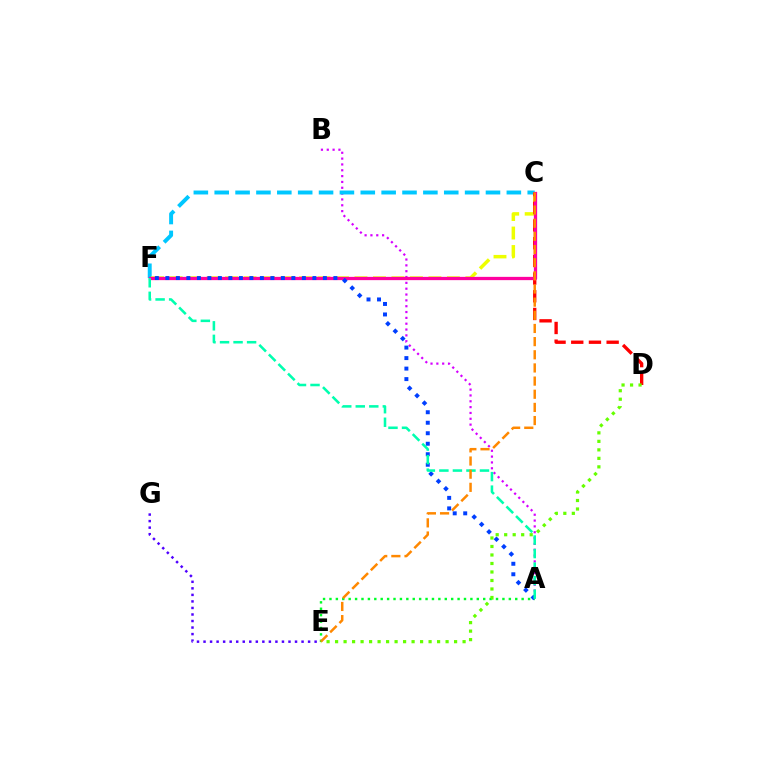{('A', 'B'): [{'color': '#d600ff', 'line_style': 'dotted', 'thickness': 1.59}], ('C', 'F'): [{'color': '#00c7ff', 'line_style': 'dashed', 'thickness': 2.83}, {'color': '#eeff00', 'line_style': 'dashed', 'thickness': 2.51}, {'color': '#ff00a0', 'line_style': 'solid', 'thickness': 2.36}], ('A', 'E'): [{'color': '#00ff27', 'line_style': 'dotted', 'thickness': 1.74}], ('C', 'D'): [{'color': '#ff0000', 'line_style': 'dashed', 'thickness': 2.4}], ('E', 'G'): [{'color': '#4f00ff', 'line_style': 'dotted', 'thickness': 1.78}], ('A', 'F'): [{'color': '#003fff', 'line_style': 'dotted', 'thickness': 2.85}, {'color': '#00ffaf', 'line_style': 'dashed', 'thickness': 1.84}], ('C', 'E'): [{'color': '#ff8800', 'line_style': 'dashed', 'thickness': 1.79}], ('D', 'E'): [{'color': '#66ff00', 'line_style': 'dotted', 'thickness': 2.31}]}